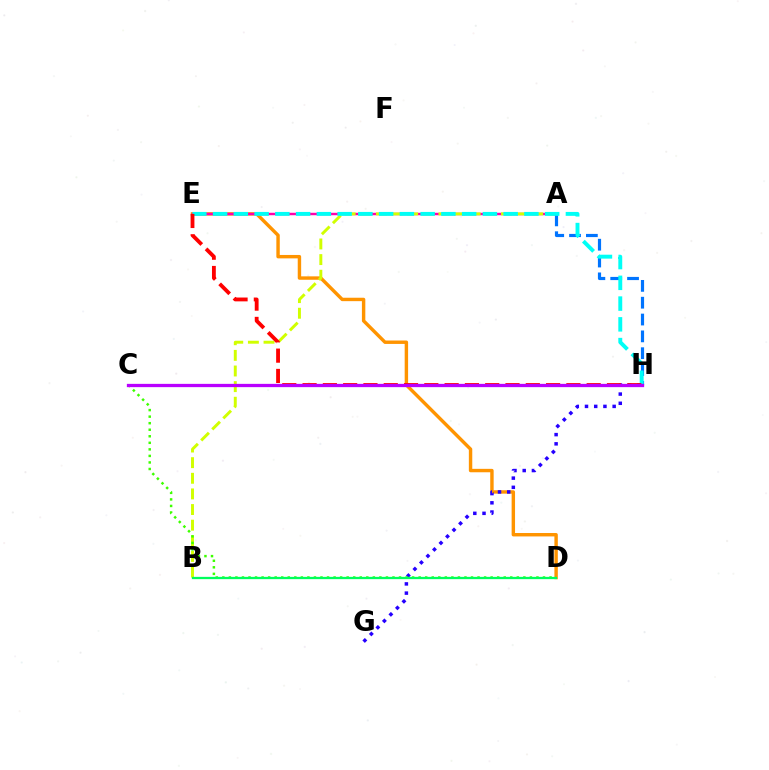{('D', 'E'): [{'color': '#ff9400', 'line_style': 'solid', 'thickness': 2.46}], ('A', 'E'): [{'color': '#ff00ac', 'line_style': 'solid', 'thickness': 1.76}], ('A', 'B'): [{'color': '#d1ff00', 'line_style': 'dashed', 'thickness': 2.12}], ('A', 'H'): [{'color': '#0074ff', 'line_style': 'dashed', 'thickness': 2.29}], ('G', 'H'): [{'color': '#2500ff', 'line_style': 'dotted', 'thickness': 2.5}], ('C', 'D'): [{'color': '#3dff00', 'line_style': 'dotted', 'thickness': 1.78}], ('E', 'H'): [{'color': '#00fff6', 'line_style': 'dashed', 'thickness': 2.82}, {'color': '#ff0000', 'line_style': 'dashed', 'thickness': 2.76}], ('C', 'H'): [{'color': '#b900ff', 'line_style': 'solid', 'thickness': 2.36}], ('B', 'D'): [{'color': '#00ff5c', 'line_style': 'solid', 'thickness': 1.64}]}